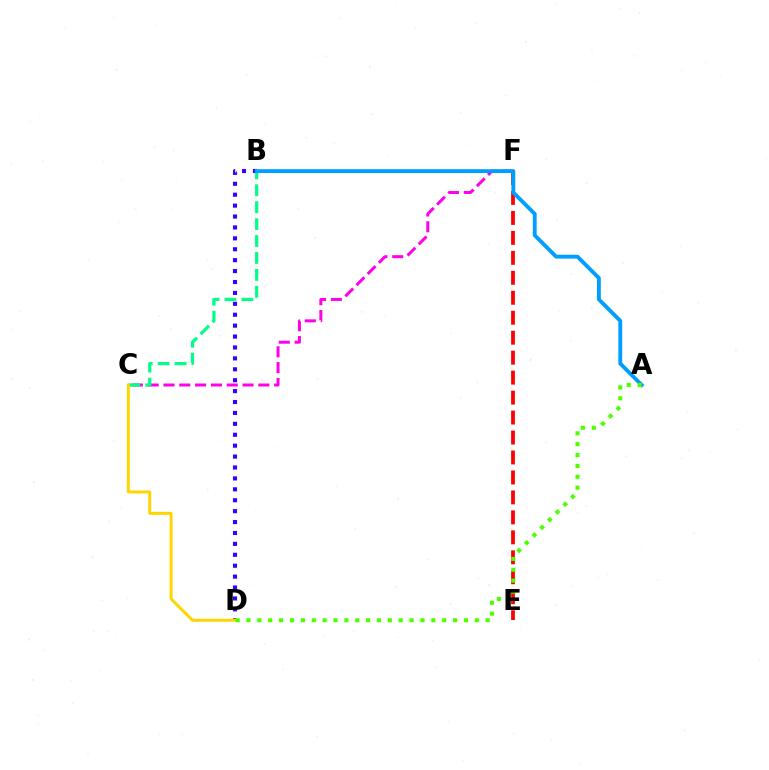{('C', 'F'): [{'color': '#ff00ed', 'line_style': 'dashed', 'thickness': 2.15}], ('B', 'C'): [{'color': '#00ff86', 'line_style': 'dashed', 'thickness': 2.3}], ('B', 'D'): [{'color': '#3700ff', 'line_style': 'dotted', 'thickness': 2.96}], ('C', 'D'): [{'color': '#ffd500', 'line_style': 'solid', 'thickness': 2.14}], ('E', 'F'): [{'color': '#ff0000', 'line_style': 'dashed', 'thickness': 2.71}], ('A', 'B'): [{'color': '#009eff', 'line_style': 'solid', 'thickness': 2.78}], ('A', 'D'): [{'color': '#4fff00', 'line_style': 'dotted', 'thickness': 2.95}]}